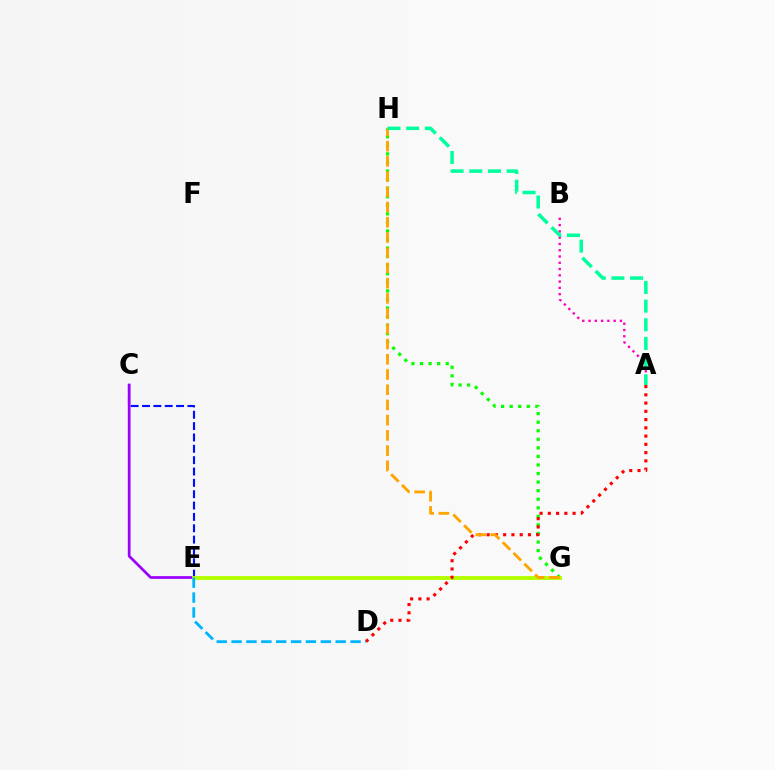{('C', 'E'): [{'color': '#0010ff', 'line_style': 'dashed', 'thickness': 1.54}, {'color': '#9b00ff', 'line_style': 'solid', 'thickness': 1.96}], ('A', 'B'): [{'color': '#ff00bd', 'line_style': 'dotted', 'thickness': 1.71}], ('G', 'H'): [{'color': '#08ff00', 'line_style': 'dotted', 'thickness': 2.33}, {'color': '#ffa500', 'line_style': 'dashed', 'thickness': 2.07}], ('E', 'G'): [{'color': '#b3ff00', 'line_style': 'solid', 'thickness': 2.79}], ('A', 'D'): [{'color': '#ff0000', 'line_style': 'dotted', 'thickness': 2.24}], ('A', 'H'): [{'color': '#00ff9d', 'line_style': 'dashed', 'thickness': 2.54}], ('D', 'E'): [{'color': '#00b5ff', 'line_style': 'dashed', 'thickness': 2.02}]}